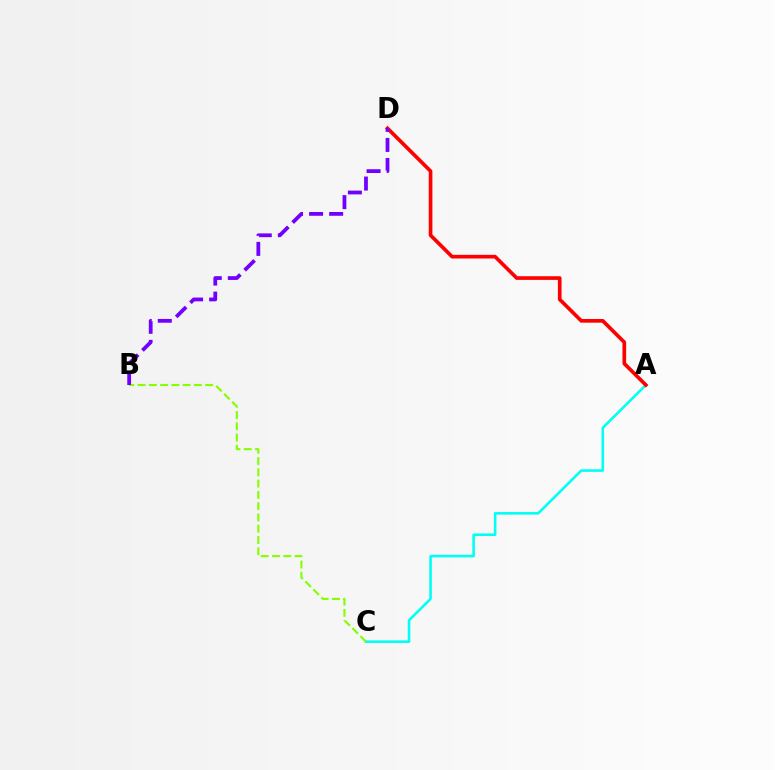{('A', 'C'): [{'color': '#00fff6', 'line_style': 'solid', 'thickness': 1.86}], ('A', 'D'): [{'color': '#ff0000', 'line_style': 'solid', 'thickness': 2.64}], ('B', 'C'): [{'color': '#84ff00', 'line_style': 'dashed', 'thickness': 1.53}], ('B', 'D'): [{'color': '#7200ff', 'line_style': 'dashed', 'thickness': 2.72}]}